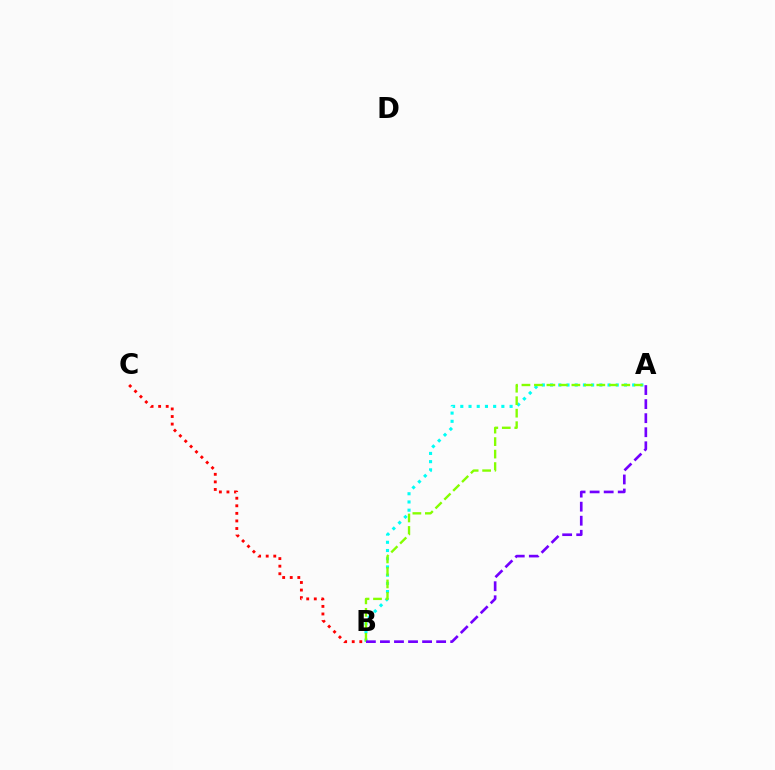{('A', 'B'): [{'color': '#00fff6', 'line_style': 'dotted', 'thickness': 2.23}, {'color': '#84ff00', 'line_style': 'dashed', 'thickness': 1.7}, {'color': '#7200ff', 'line_style': 'dashed', 'thickness': 1.91}], ('B', 'C'): [{'color': '#ff0000', 'line_style': 'dotted', 'thickness': 2.06}]}